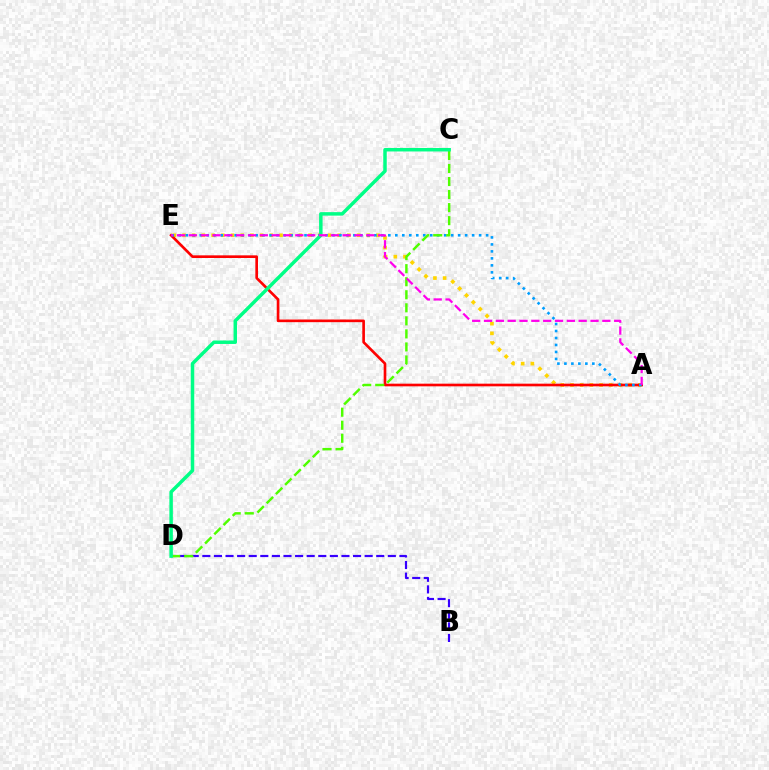{('B', 'D'): [{'color': '#3700ff', 'line_style': 'dashed', 'thickness': 1.57}], ('A', 'E'): [{'color': '#ffd500', 'line_style': 'dotted', 'thickness': 2.63}, {'color': '#ff0000', 'line_style': 'solid', 'thickness': 1.91}, {'color': '#009eff', 'line_style': 'dotted', 'thickness': 1.9}, {'color': '#ff00ed', 'line_style': 'dashed', 'thickness': 1.61}], ('C', 'D'): [{'color': '#4fff00', 'line_style': 'dashed', 'thickness': 1.77}, {'color': '#00ff86', 'line_style': 'solid', 'thickness': 2.51}]}